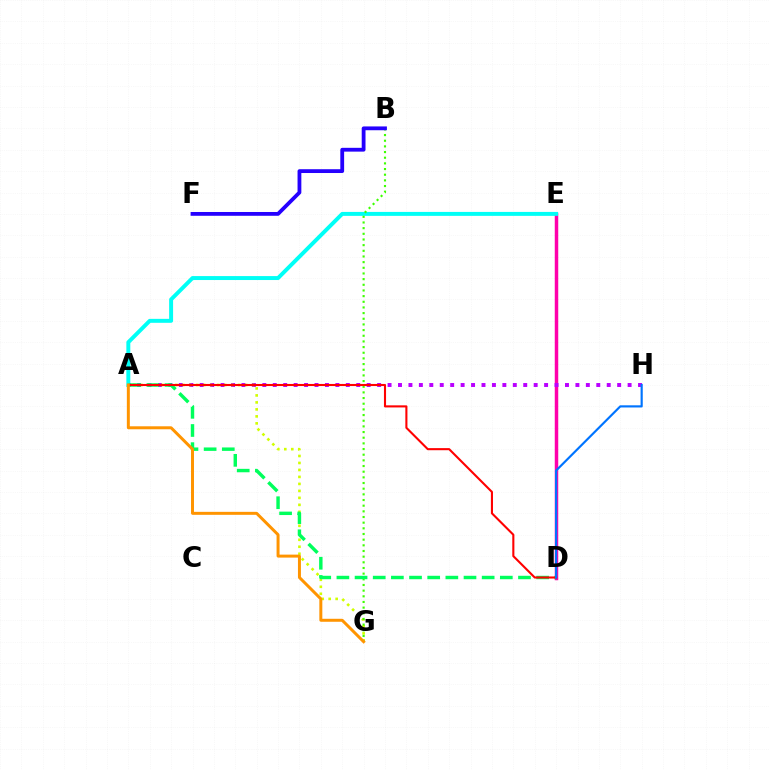{('D', 'E'): [{'color': '#ff00ac', 'line_style': 'solid', 'thickness': 2.5}], ('A', 'H'): [{'color': '#b900ff', 'line_style': 'dotted', 'thickness': 2.84}], ('A', 'E'): [{'color': '#00fff6', 'line_style': 'solid', 'thickness': 2.85}], ('A', 'G'): [{'color': '#d1ff00', 'line_style': 'dotted', 'thickness': 1.9}, {'color': '#ff9400', 'line_style': 'solid', 'thickness': 2.15}], ('B', 'G'): [{'color': '#3dff00', 'line_style': 'dotted', 'thickness': 1.54}], ('A', 'D'): [{'color': '#00ff5c', 'line_style': 'dashed', 'thickness': 2.47}, {'color': '#ff0000', 'line_style': 'solid', 'thickness': 1.51}], ('B', 'F'): [{'color': '#2500ff', 'line_style': 'solid', 'thickness': 2.74}], ('D', 'H'): [{'color': '#0074ff', 'line_style': 'solid', 'thickness': 1.56}]}